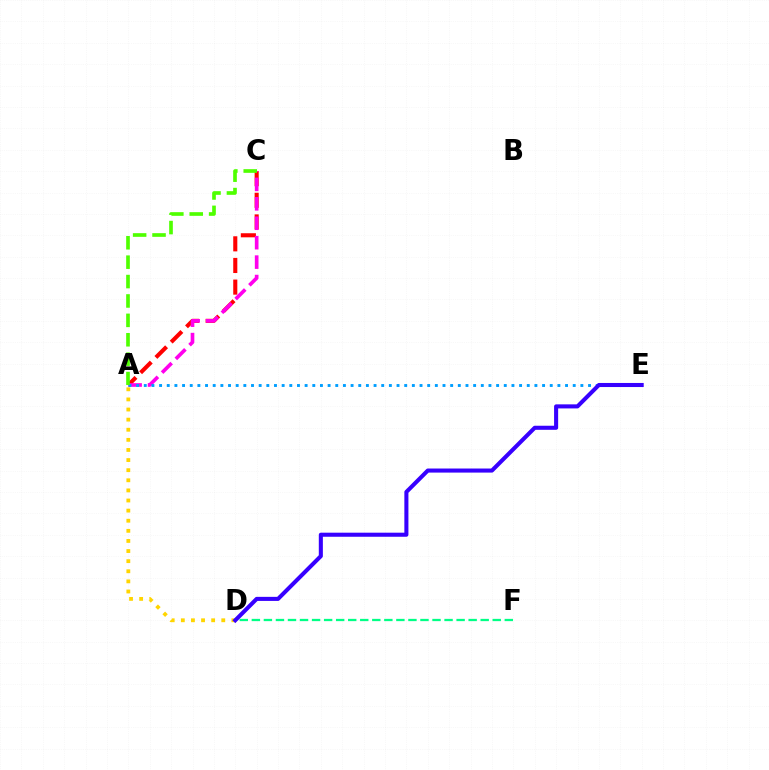{('A', 'C'): [{'color': '#ff0000', 'line_style': 'dashed', 'thickness': 2.94}, {'color': '#ff00ed', 'line_style': 'dashed', 'thickness': 2.64}, {'color': '#4fff00', 'line_style': 'dashed', 'thickness': 2.64}], ('A', 'E'): [{'color': '#009eff', 'line_style': 'dotted', 'thickness': 2.08}], ('D', 'F'): [{'color': '#00ff86', 'line_style': 'dashed', 'thickness': 1.64}], ('A', 'D'): [{'color': '#ffd500', 'line_style': 'dotted', 'thickness': 2.75}], ('D', 'E'): [{'color': '#3700ff', 'line_style': 'solid', 'thickness': 2.93}]}